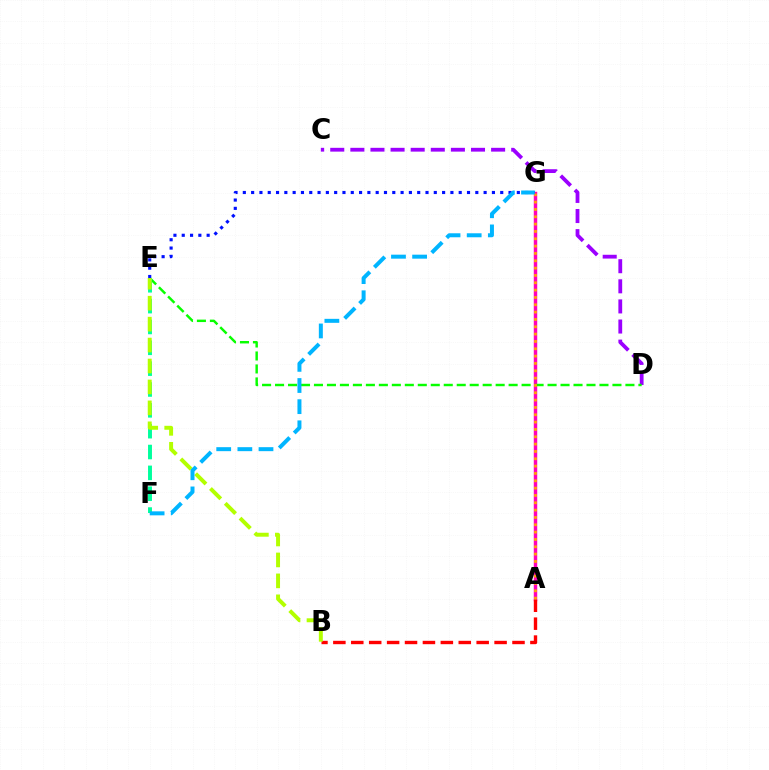{('C', 'D'): [{'color': '#9b00ff', 'line_style': 'dashed', 'thickness': 2.73}], ('A', 'G'): [{'color': '#ff00bd', 'line_style': 'solid', 'thickness': 2.49}, {'color': '#ffa500', 'line_style': 'dotted', 'thickness': 1.99}], ('D', 'E'): [{'color': '#08ff00', 'line_style': 'dashed', 'thickness': 1.76}], ('E', 'F'): [{'color': '#00ff9d', 'line_style': 'dashed', 'thickness': 2.83}], ('A', 'B'): [{'color': '#ff0000', 'line_style': 'dashed', 'thickness': 2.43}], ('B', 'E'): [{'color': '#b3ff00', 'line_style': 'dashed', 'thickness': 2.84}], ('E', 'G'): [{'color': '#0010ff', 'line_style': 'dotted', 'thickness': 2.26}], ('F', 'G'): [{'color': '#00b5ff', 'line_style': 'dashed', 'thickness': 2.87}]}